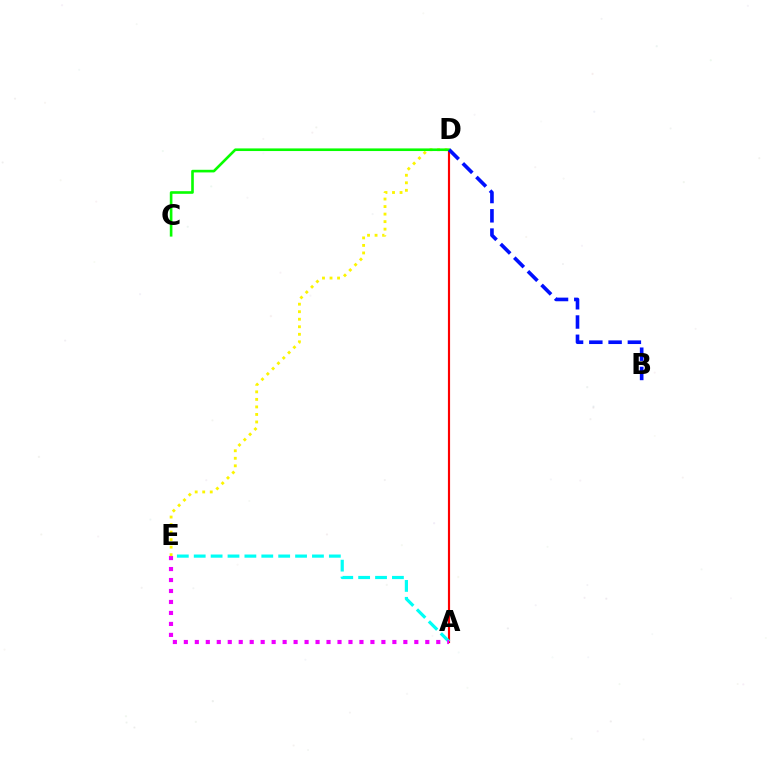{('A', 'D'): [{'color': '#ff0000', 'line_style': 'solid', 'thickness': 1.56}], ('A', 'E'): [{'color': '#00fff6', 'line_style': 'dashed', 'thickness': 2.29}, {'color': '#ee00ff', 'line_style': 'dotted', 'thickness': 2.98}], ('D', 'E'): [{'color': '#fcf500', 'line_style': 'dotted', 'thickness': 2.05}], ('C', 'D'): [{'color': '#08ff00', 'line_style': 'solid', 'thickness': 1.9}], ('B', 'D'): [{'color': '#0010ff', 'line_style': 'dashed', 'thickness': 2.62}]}